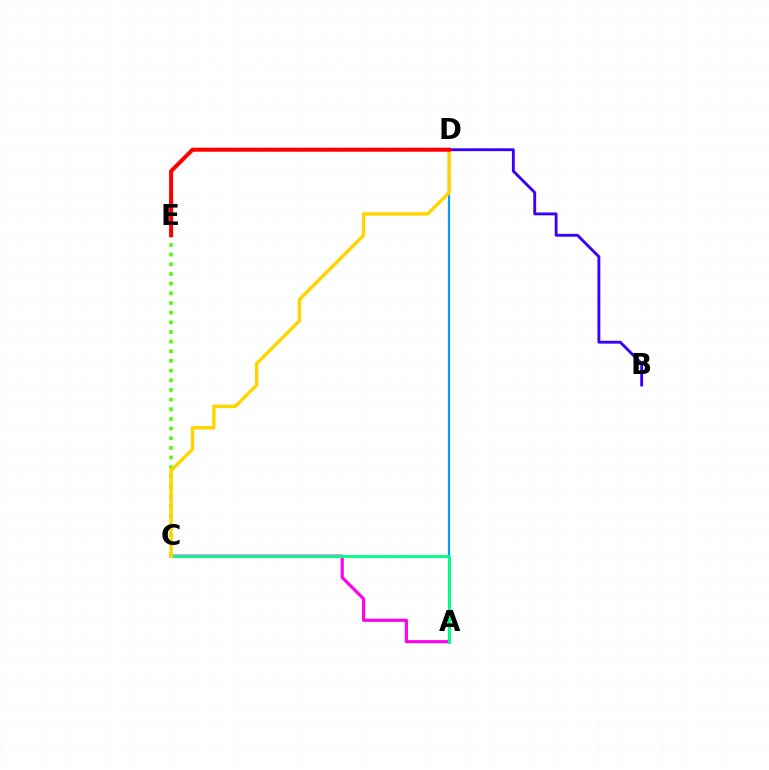{('A', 'C'): [{'color': '#ff00ed', 'line_style': 'solid', 'thickness': 2.26}, {'color': '#00ff86', 'line_style': 'solid', 'thickness': 2.08}], ('A', 'D'): [{'color': '#009eff', 'line_style': 'solid', 'thickness': 1.59}], ('B', 'D'): [{'color': '#3700ff', 'line_style': 'solid', 'thickness': 2.06}], ('C', 'E'): [{'color': '#4fff00', 'line_style': 'dotted', 'thickness': 2.63}], ('C', 'D'): [{'color': '#ffd500', 'line_style': 'solid', 'thickness': 2.46}], ('D', 'E'): [{'color': '#ff0000', 'line_style': 'solid', 'thickness': 2.9}]}